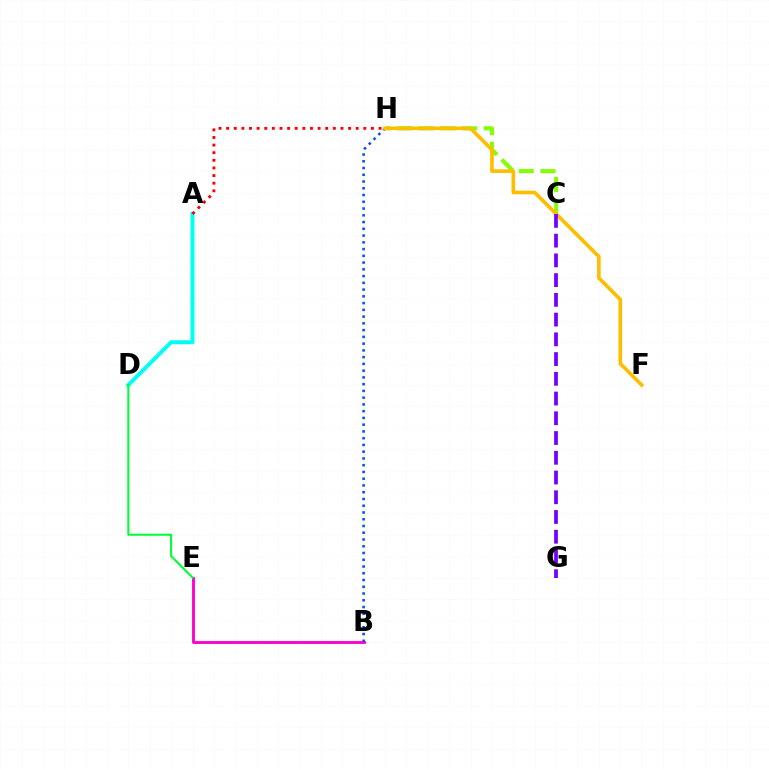{('B', 'E'): [{'color': '#ff00cf', 'line_style': 'solid', 'thickness': 2.07}], ('A', 'D'): [{'color': '#00fff6', 'line_style': 'solid', 'thickness': 2.87}], ('B', 'H'): [{'color': '#004bff', 'line_style': 'dotted', 'thickness': 1.84}], ('D', 'E'): [{'color': '#00ff39', 'line_style': 'solid', 'thickness': 1.5}], ('C', 'H'): [{'color': '#84ff00', 'line_style': 'dashed', 'thickness': 2.95}], ('A', 'H'): [{'color': '#ff0000', 'line_style': 'dotted', 'thickness': 2.07}], ('F', 'H'): [{'color': '#ffbd00', 'line_style': 'solid', 'thickness': 2.63}], ('C', 'G'): [{'color': '#7200ff', 'line_style': 'dashed', 'thickness': 2.68}]}